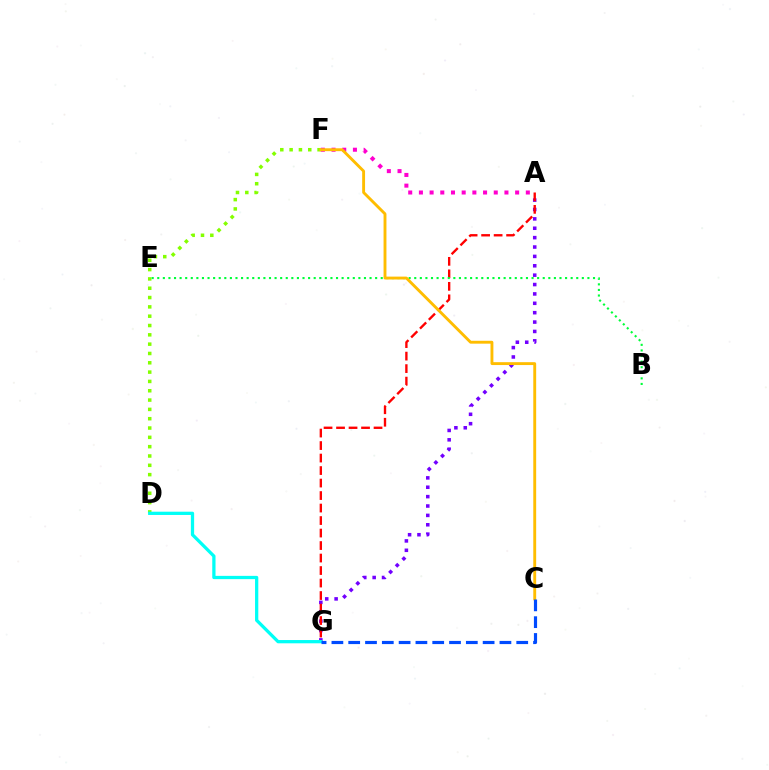{('A', 'F'): [{'color': '#ff00cf', 'line_style': 'dotted', 'thickness': 2.91}], ('D', 'F'): [{'color': '#84ff00', 'line_style': 'dotted', 'thickness': 2.53}], ('A', 'G'): [{'color': '#7200ff', 'line_style': 'dotted', 'thickness': 2.55}, {'color': '#ff0000', 'line_style': 'dashed', 'thickness': 1.7}], ('D', 'G'): [{'color': '#00fff6', 'line_style': 'solid', 'thickness': 2.35}], ('B', 'E'): [{'color': '#00ff39', 'line_style': 'dotted', 'thickness': 1.52}], ('C', 'F'): [{'color': '#ffbd00', 'line_style': 'solid', 'thickness': 2.07}], ('C', 'G'): [{'color': '#004bff', 'line_style': 'dashed', 'thickness': 2.28}]}